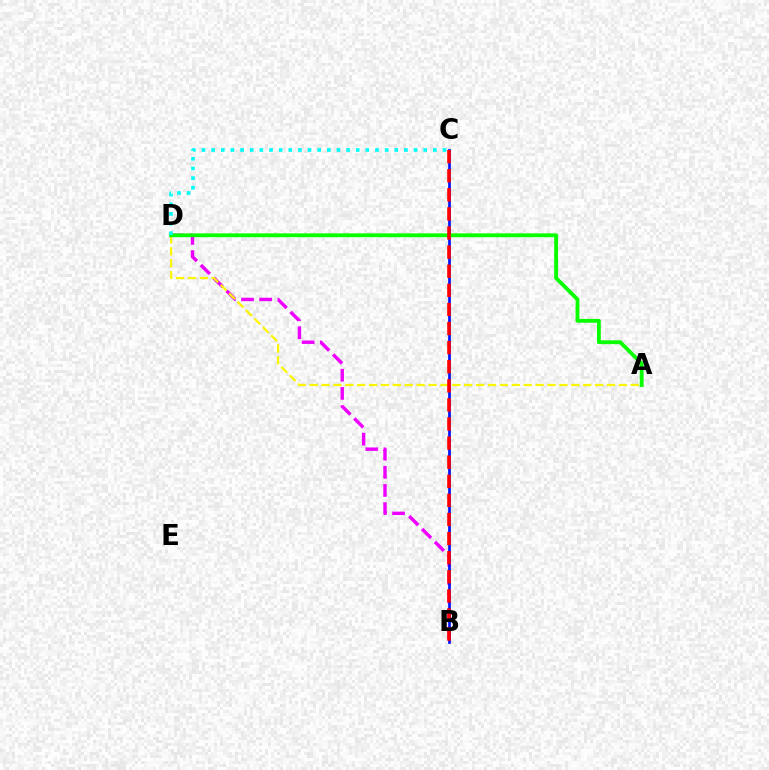{('B', 'D'): [{'color': '#ee00ff', 'line_style': 'dashed', 'thickness': 2.47}], ('B', 'C'): [{'color': '#0010ff', 'line_style': 'solid', 'thickness': 1.94}, {'color': '#ff0000', 'line_style': 'dashed', 'thickness': 2.59}], ('A', 'D'): [{'color': '#fcf500', 'line_style': 'dashed', 'thickness': 1.62}, {'color': '#08ff00', 'line_style': 'solid', 'thickness': 2.75}], ('C', 'D'): [{'color': '#00fff6', 'line_style': 'dotted', 'thickness': 2.62}]}